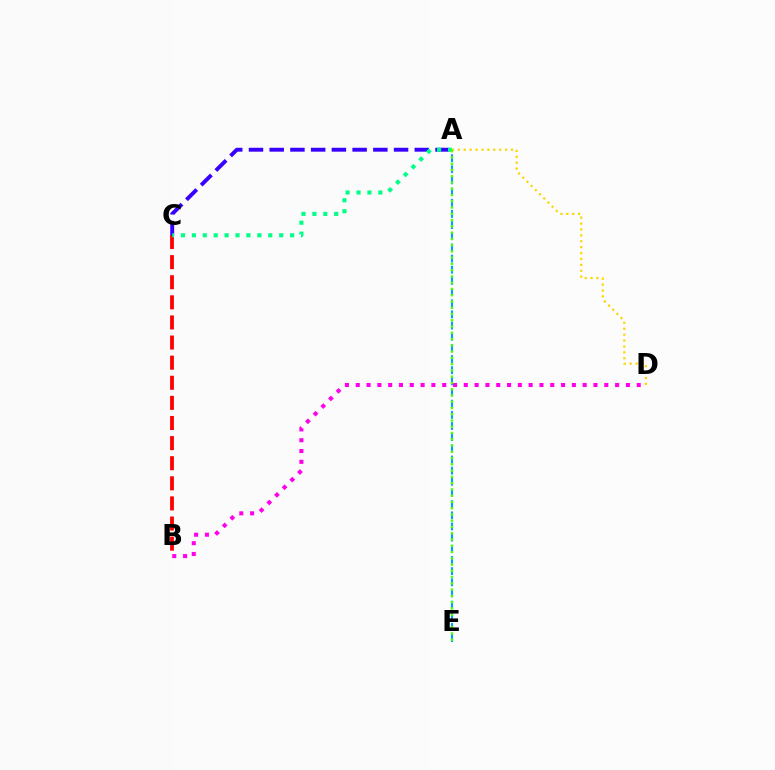{('B', 'C'): [{'color': '#ff0000', 'line_style': 'dashed', 'thickness': 2.73}], ('A', 'C'): [{'color': '#3700ff', 'line_style': 'dashed', 'thickness': 2.82}, {'color': '#00ff86', 'line_style': 'dotted', 'thickness': 2.97}], ('A', 'D'): [{'color': '#ffd500', 'line_style': 'dotted', 'thickness': 1.6}], ('A', 'E'): [{'color': '#009eff', 'line_style': 'dashed', 'thickness': 1.52}, {'color': '#4fff00', 'line_style': 'dotted', 'thickness': 1.7}], ('B', 'D'): [{'color': '#ff00ed', 'line_style': 'dotted', 'thickness': 2.94}]}